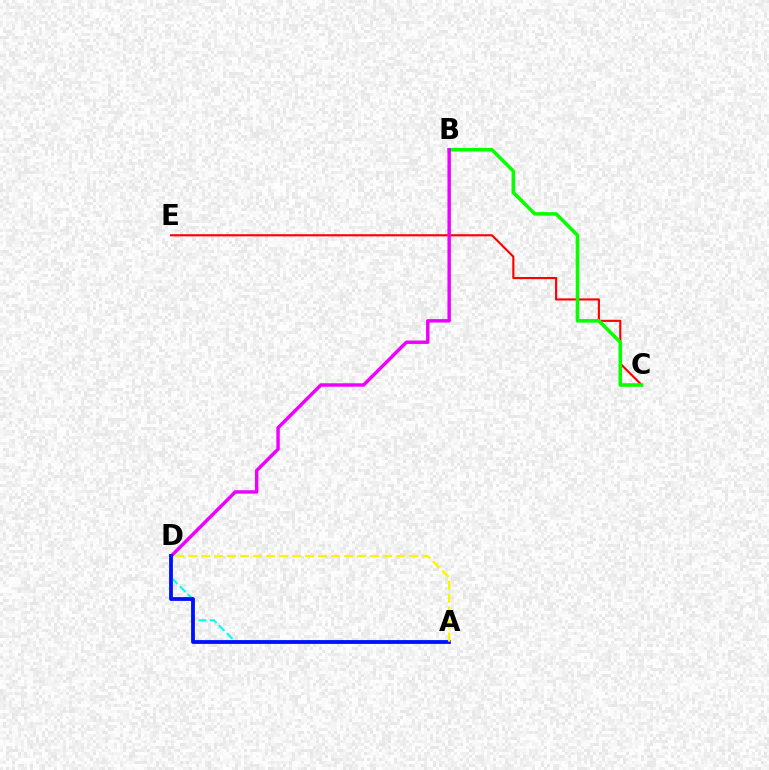{('A', 'D'): [{'color': '#00fff6', 'line_style': 'dashed', 'thickness': 1.53}, {'color': '#0010ff', 'line_style': 'solid', 'thickness': 2.73}, {'color': '#fcf500', 'line_style': 'dashed', 'thickness': 1.77}], ('C', 'E'): [{'color': '#ff0000', 'line_style': 'solid', 'thickness': 1.54}], ('B', 'C'): [{'color': '#08ff00', 'line_style': 'solid', 'thickness': 2.56}], ('B', 'D'): [{'color': '#ee00ff', 'line_style': 'solid', 'thickness': 2.47}]}